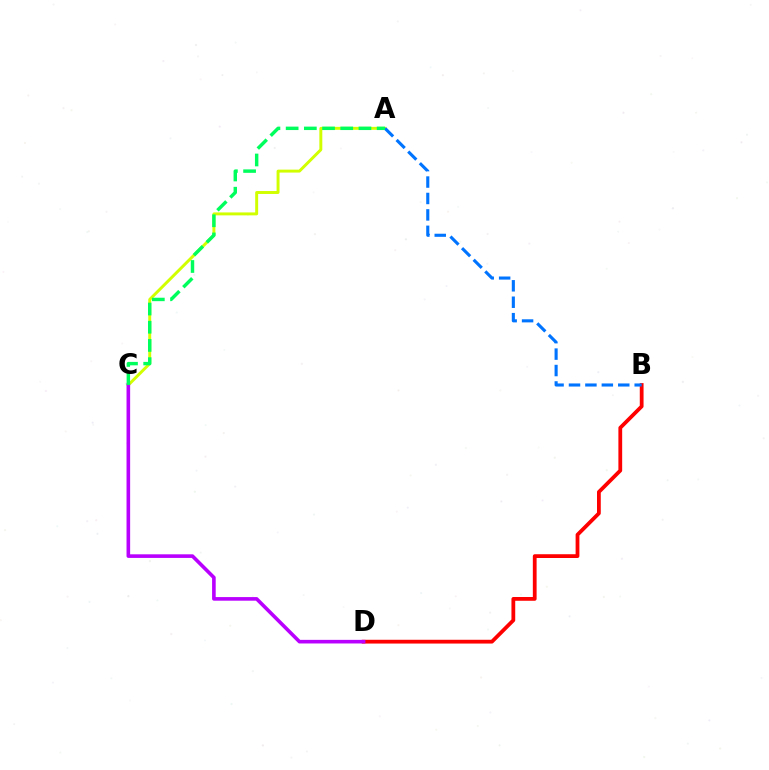{('A', 'C'): [{'color': '#d1ff00', 'line_style': 'solid', 'thickness': 2.12}, {'color': '#00ff5c', 'line_style': 'dashed', 'thickness': 2.47}], ('B', 'D'): [{'color': '#ff0000', 'line_style': 'solid', 'thickness': 2.72}], ('C', 'D'): [{'color': '#b900ff', 'line_style': 'solid', 'thickness': 2.6}], ('A', 'B'): [{'color': '#0074ff', 'line_style': 'dashed', 'thickness': 2.23}]}